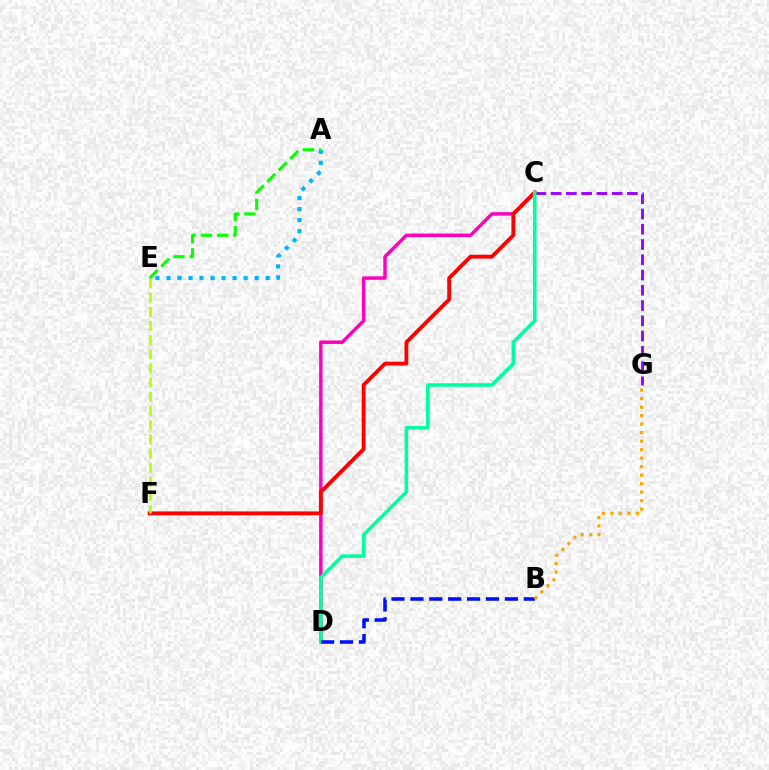{('A', 'E'): [{'color': '#00b5ff', 'line_style': 'dotted', 'thickness': 3.0}, {'color': '#08ff00', 'line_style': 'dashed', 'thickness': 2.21}], ('C', 'D'): [{'color': '#ff00bd', 'line_style': 'solid', 'thickness': 2.48}, {'color': '#00ff9d', 'line_style': 'solid', 'thickness': 2.56}], ('C', 'G'): [{'color': '#9b00ff', 'line_style': 'dashed', 'thickness': 2.07}], ('C', 'F'): [{'color': '#ff0000', 'line_style': 'solid', 'thickness': 2.77}], ('B', 'D'): [{'color': '#0010ff', 'line_style': 'dashed', 'thickness': 2.57}], ('E', 'F'): [{'color': '#b3ff00', 'line_style': 'dashed', 'thickness': 1.92}], ('B', 'G'): [{'color': '#ffa500', 'line_style': 'dotted', 'thickness': 2.31}]}